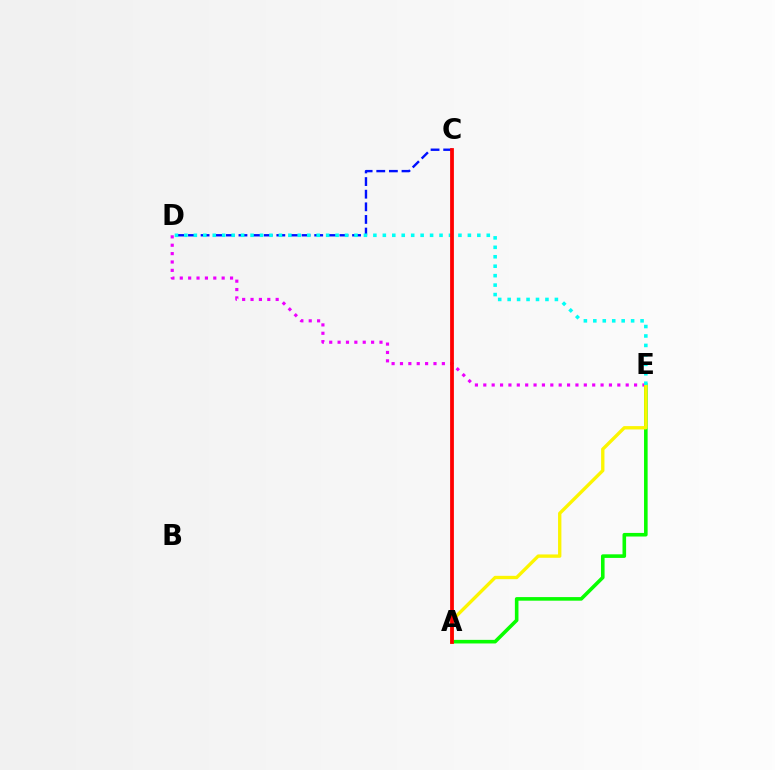{('C', 'D'): [{'color': '#0010ff', 'line_style': 'dashed', 'thickness': 1.71}], ('A', 'E'): [{'color': '#08ff00', 'line_style': 'solid', 'thickness': 2.59}, {'color': '#fcf500', 'line_style': 'solid', 'thickness': 2.41}], ('D', 'E'): [{'color': '#ee00ff', 'line_style': 'dotted', 'thickness': 2.28}, {'color': '#00fff6', 'line_style': 'dotted', 'thickness': 2.57}], ('A', 'C'): [{'color': '#ff0000', 'line_style': 'solid', 'thickness': 2.72}]}